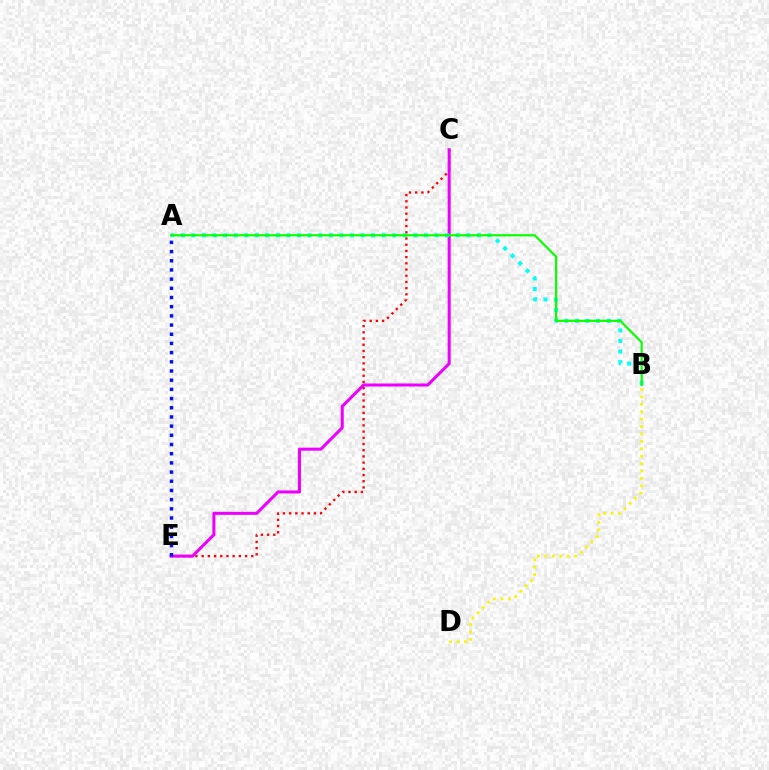{('C', 'E'): [{'color': '#ff0000', 'line_style': 'dotted', 'thickness': 1.69}, {'color': '#ee00ff', 'line_style': 'solid', 'thickness': 2.2}], ('A', 'B'): [{'color': '#00fff6', 'line_style': 'dotted', 'thickness': 2.87}, {'color': '#08ff00', 'line_style': 'solid', 'thickness': 1.57}], ('A', 'E'): [{'color': '#0010ff', 'line_style': 'dotted', 'thickness': 2.5}], ('B', 'D'): [{'color': '#fcf500', 'line_style': 'dotted', 'thickness': 2.02}]}